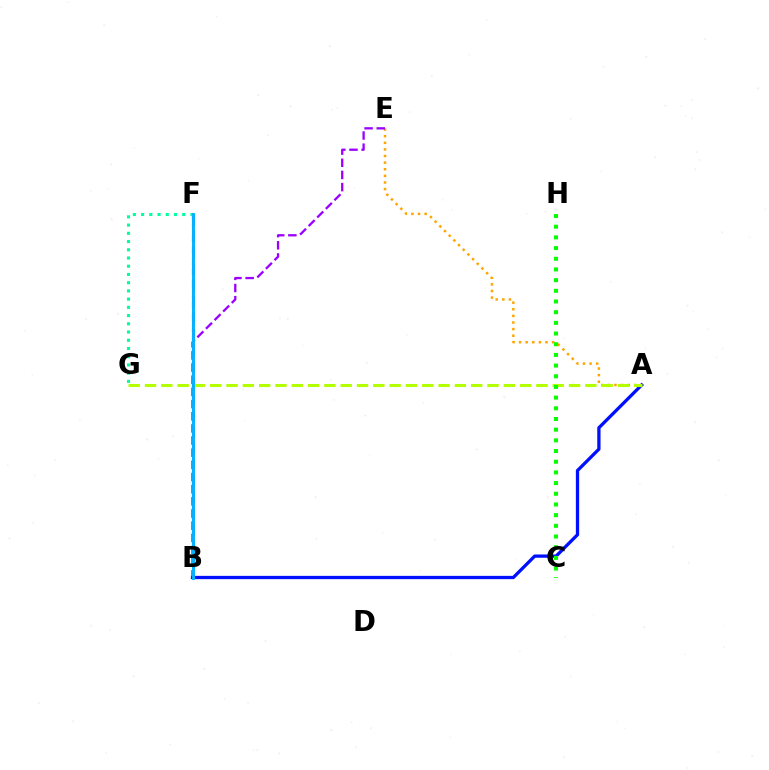{('A', 'E'): [{'color': '#ffa500', 'line_style': 'dotted', 'thickness': 1.8}], ('A', 'B'): [{'color': '#0010ff', 'line_style': 'solid', 'thickness': 2.37}], ('B', 'F'): [{'color': '#ff0000', 'line_style': 'dashed', 'thickness': 1.52}, {'color': '#ff00bd', 'line_style': 'dashed', 'thickness': 2.21}, {'color': '#00b5ff', 'line_style': 'solid', 'thickness': 2.11}], ('B', 'E'): [{'color': '#9b00ff', 'line_style': 'dashed', 'thickness': 1.65}], ('F', 'G'): [{'color': '#00ff9d', 'line_style': 'dotted', 'thickness': 2.24}], ('A', 'G'): [{'color': '#b3ff00', 'line_style': 'dashed', 'thickness': 2.22}], ('C', 'H'): [{'color': '#08ff00', 'line_style': 'dotted', 'thickness': 2.9}]}